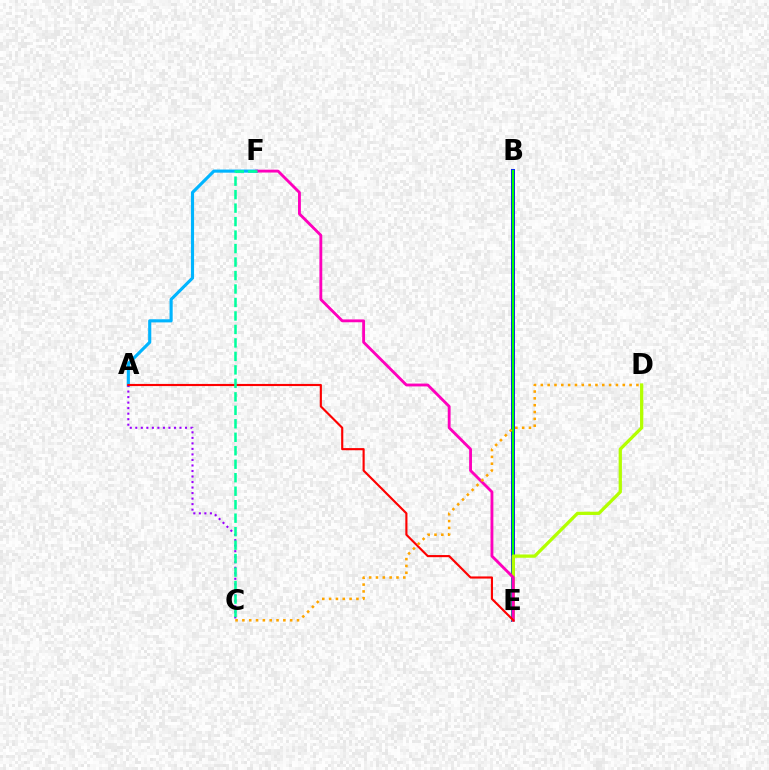{('B', 'E'): [{'color': '#0010ff', 'line_style': 'solid', 'thickness': 2.83}, {'color': '#08ff00', 'line_style': 'solid', 'thickness': 1.65}], ('A', 'F'): [{'color': '#00b5ff', 'line_style': 'solid', 'thickness': 2.25}], ('D', 'E'): [{'color': '#b3ff00', 'line_style': 'solid', 'thickness': 2.35}], ('A', 'C'): [{'color': '#9b00ff', 'line_style': 'dotted', 'thickness': 1.5}], ('E', 'F'): [{'color': '#ff00bd', 'line_style': 'solid', 'thickness': 2.05}], ('A', 'E'): [{'color': '#ff0000', 'line_style': 'solid', 'thickness': 1.54}], ('C', 'F'): [{'color': '#00ff9d', 'line_style': 'dashed', 'thickness': 1.83}], ('C', 'D'): [{'color': '#ffa500', 'line_style': 'dotted', 'thickness': 1.85}]}